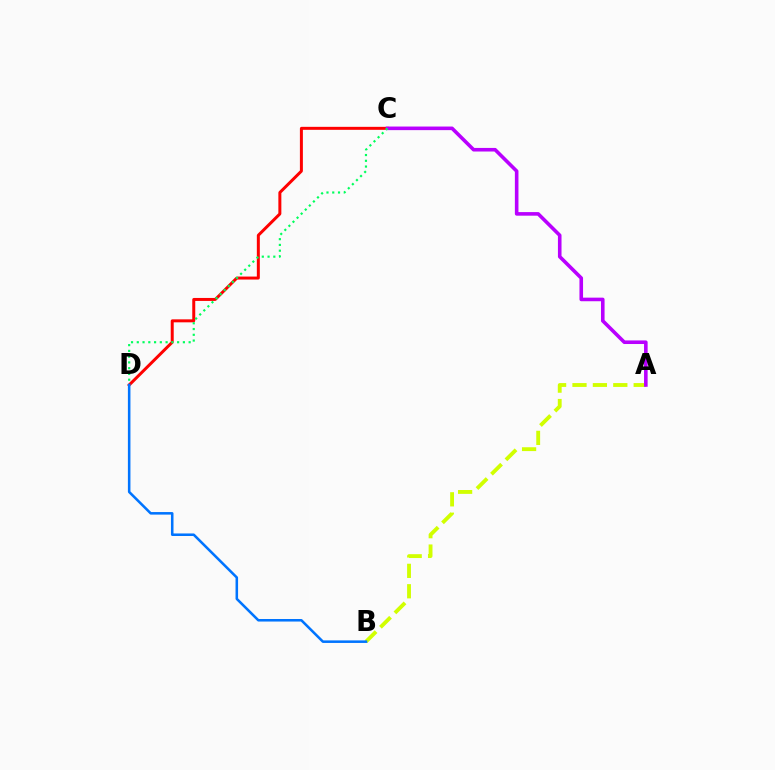{('A', 'B'): [{'color': '#d1ff00', 'line_style': 'dashed', 'thickness': 2.77}], ('C', 'D'): [{'color': '#ff0000', 'line_style': 'solid', 'thickness': 2.15}, {'color': '#00ff5c', 'line_style': 'dotted', 'thickness': 1.57}], ('A', 'C'): [{'color': '#b900ff', 'line_style': 'solid', 'thickness': 2.59}], ('B', 'D'): [{'color': '#0074ff', 'line_style': 'solid', 'thickness': 1.83}]}